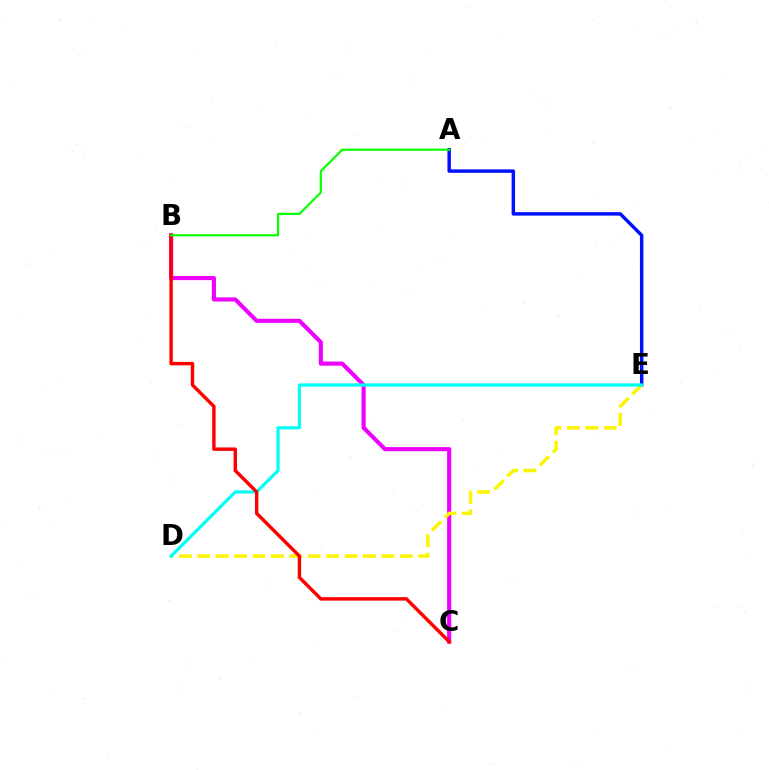{('A', 'E'): [{'color': '#0010ff', 'line_style': 'solid', 'thickness': 2.49}], ('B', 'C'): [{'color': '#ee00ff', 'line_style': 'solid', 'thickness': 2.97}, {'color': '#ff0000', 'line_style': 'solid', 'thickness': 2.48}], ('D', 'E'): [{'color': '#fcf500', 'line_style': 'dashed', 'thickness': 2.5}, {'color': '#00fff6', 'line_style': 'solid', 'thickness': 2.31}], ('A', 'B'): [{'color': '#08ff00', 'line_style': 'solid', 'thickness': 1.57}]}